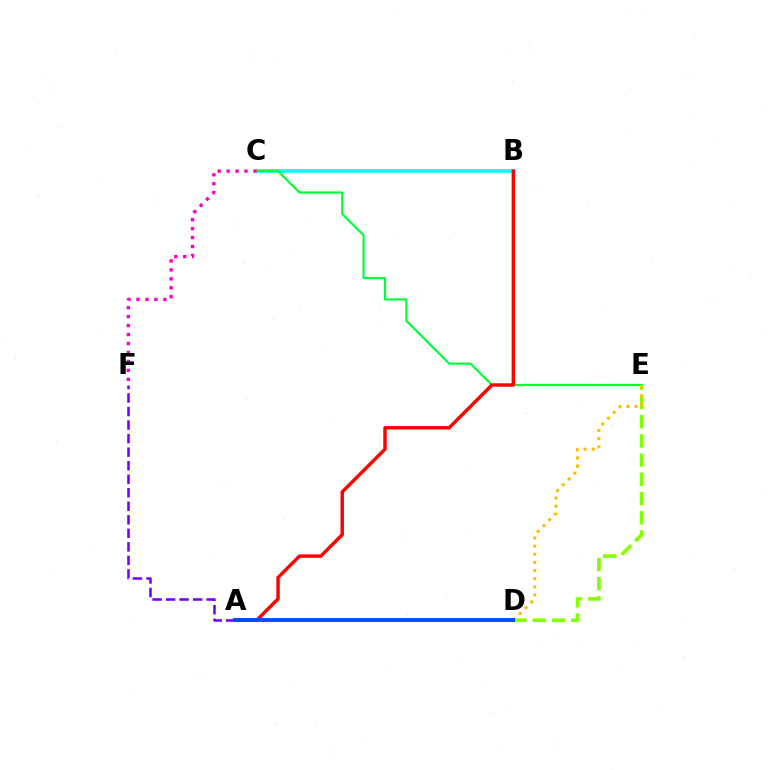{('B', 'C'): [{'color': '#00fff6', 'line_style': 'solid', 'thickness': 2.53}], ('C', 'E'): [{'color': '#00ff39', 'line_style': 'solid', 'thickness': 1.57}], ('D', 'E'): [{'color': '#84ff00', 'line_style': 'dashed', 'thickness': 2.61}, {'color': '#ffbd00', 'line_style': 'dotted', 'thickness': 2.21}], ('A', 'B'): [{'color': '#ff0000', 'line_style': 'solid', 'thickness': 2.46}], ('C', 'F'): [{'color': '#ff00cf', 'line_style': 'dotted', 'thickness': 2.43}], ('A', 'F'): [{'color': '#7200ff', 'line_style': 'dashed', 'thickness': 1.84}], ('A', 'D'): [{'color': '#004bff', 'line_style': 'solid', 'thickness': 2.8}]}